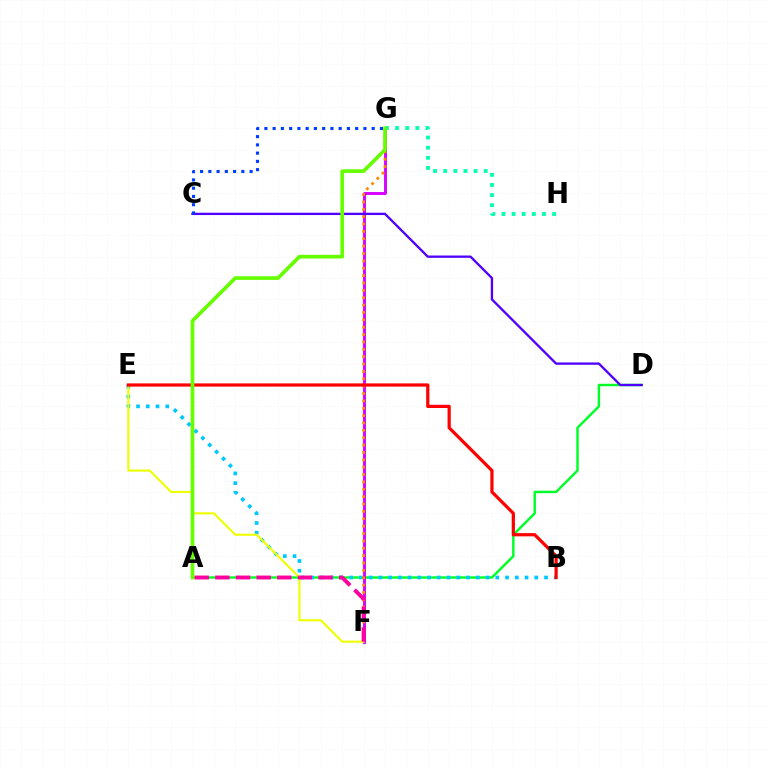{('G', 'H'): [{'color': '#00ffaf', 'line_style': 'dotted', 'thickness': 2.75}], ('A', 'D'): [{'color': '#00ff27', 'line_style': 'solid', 'thickness': 1.76}], ('F', 'G'): [{'color': '#d600ff', 'line_style': 'solid', 'thickness': 2.09}, {'color': '#ff8800', 'line_style': 'dotted', 'thickness': 2.0}], ('B', 'E'): [{'color': '#00c7ff', 'line_style': 'dotted', 'thickness': 2.65}, {'color': '#ff0000', 'line_style': 'solid', 'thickness': 2.32}], ('E', 'F'): [{'color': '#eeff00', 'line_style': 'solid', 'thickness': 1.53}], ('C', 'D'): [{'color': '#4f00ff', 'line_style': 'solid', 'thickness': 1.67}], ('A', 'F'): [{'color': '#ff00a0', 'line_style': 'dashed', 'thickness': 2.8}], ('A', 'G'): [{'color': '#66ff00', 'line_style': 'solid', 'thickness': 2.64}], ('C', 'G'): [{'color': '#003fff', 'line_style': 'dotted', 'thickness': 2.24}]}